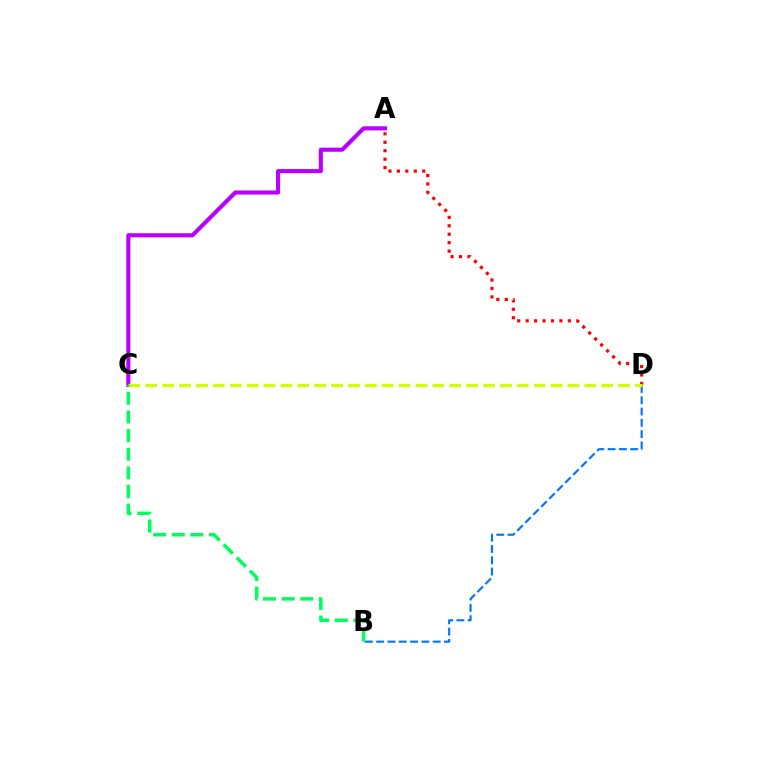{('B', 'D'): [{'color': '#0074ff', 'line_style': 'dashed', 'thickness': 1.53}], ('A', 'D'): [{'color': '#ff0000', 'line_style': 'dotted', 'thickness': 2.3}], ('A', 'C'): [{'color': '#b900ff', 'line_style': 'solid', 'thickness': 2.95}], ('C', 'D'): [{'color': '#d1ff00', 'line_style': 'dashed', 'thickness': 2.29}], ('B', 'C'): [{'color': '#00ff5c', 'line_style': 'dashed', 'thickness': 2.53}]}